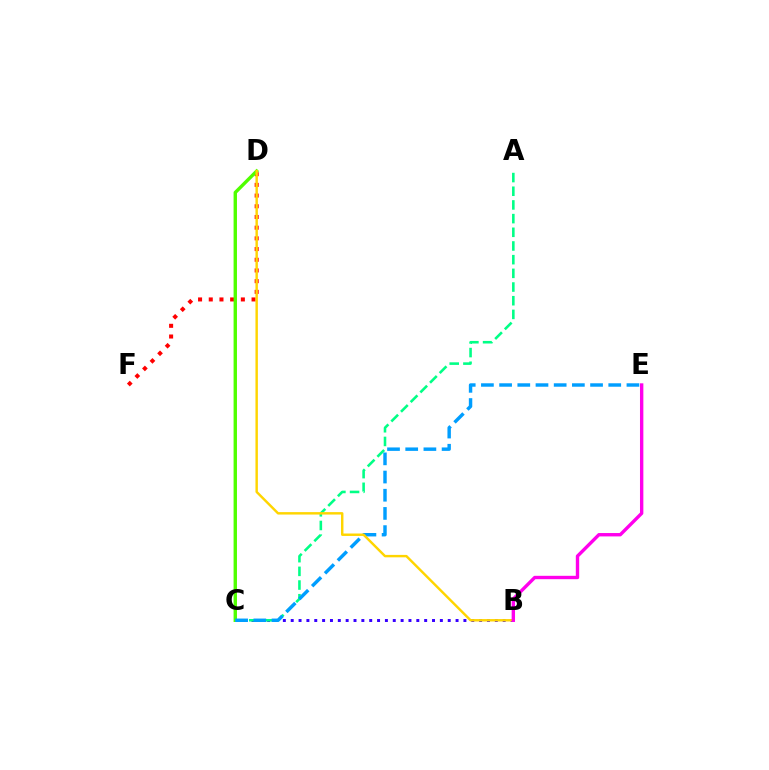{('D', 'F'): [{'color': '#ff0000', 'line_style': 'dotted', 'thickness': 2.91}], ('B', 'C'): [{'color': '#3700ff', 'line_style': 'dotted', 'thickness': 2.13}], ('C', 'D'): [{'color': '#4fff00', 'line_style': 'solid', 'thickness': 2.45}], ('A', 'C'): [{'color': '#00ff86', 'line_style': 'dashed', 'thickness': 1.86}], ('C', 'E'): [{'color': '#009eff', 'line_style': 'dashed', 'thickness': 2.47}], ('B', 'D'): [{'color': '#ffd500', 'line_style': 'solid', 'thickness': 1.75}], ('B', 'E'): [{'color': '#ff00ed', 'line_style': 'solid', 'thickness': 2.43}]}